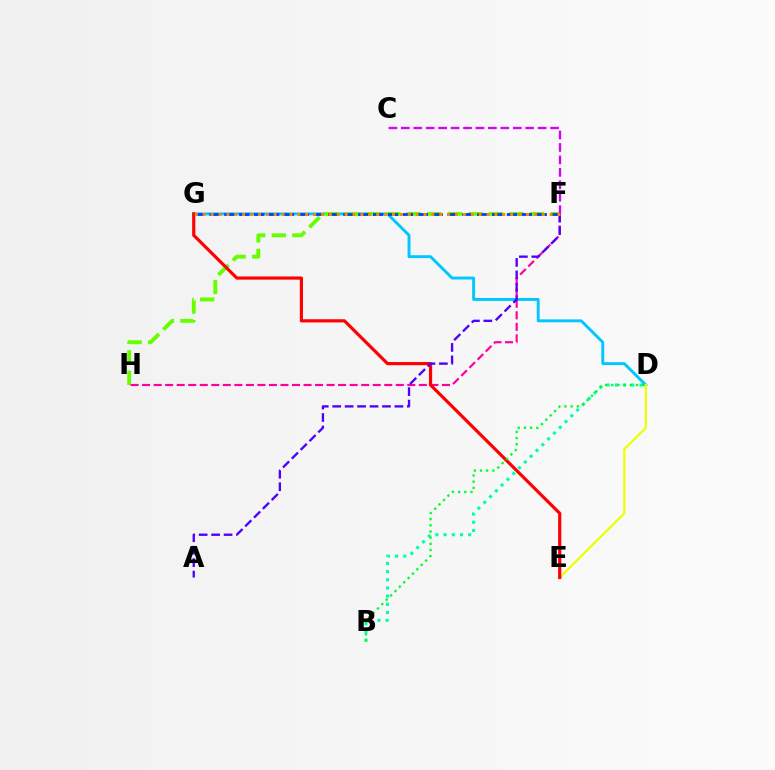{('D', 'G'): [{'color': '#00c7ff', 'line_style': 'solid', 'thickness': 2.1}], ('F', 'H'): [{'color': '#66ff00', 'line_style': 'dashed', 'thickness': 2.79}, {'color': '#ff00a0', 'line_style': 'dashed', 'thickness': 1.57}], ('C', 'F'): [{'color': '#d600ff', 'line_style': 'dashed', 'thickness': 1.69}], ('B', 'D'): [{'color': '#00ffaf', 'line_style': 'dotted', 'thickness': 2.22}, {'color': '#00ff27', 'line_style': 'dotted', 'thickness': 1.68}], ('D', 'E'): [{'color': '#eeff00', 'line_style': 'solid', 'thickness': 1.58}], ('F', 'G'): [{'color': '#003fff', 'line_style': 'dashed', 'thickness': 2.02}, {'color': '#ff8800', 'line_style': 'dotted', 'thickness': 2.14}], ('E', 'G'): [{'color': '#ff0000', 'line_style': 'solid', 'thickness': 2.29}], ('A', 'F'): [{'color': '#4f00ff', 'line_style': 'dashed', 'thickness': 1.69}]}